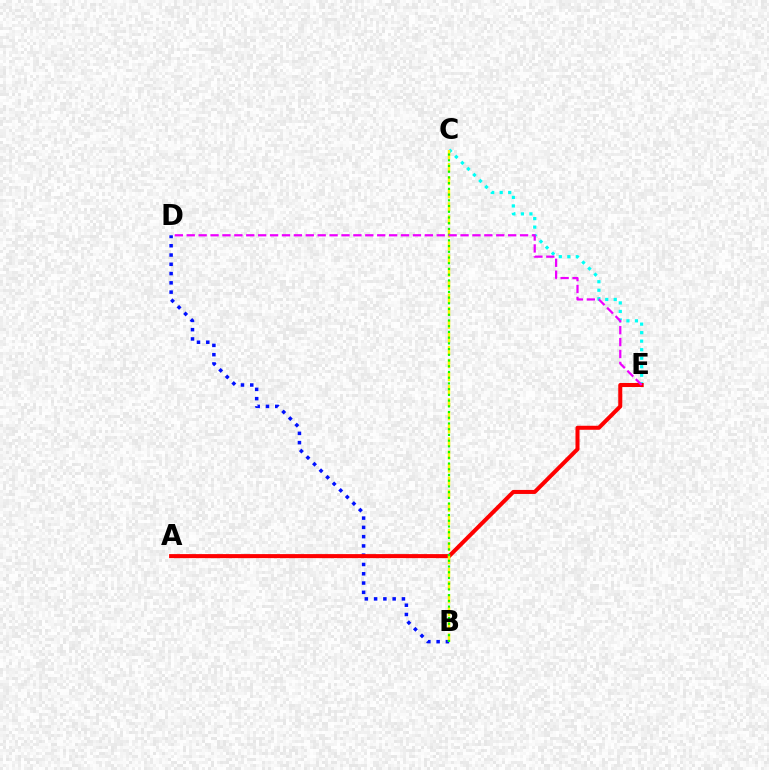{('C', 'E'): [{'color': '#00fff6', 'line_style': 'dotted', 'thickness': 2.31}], ('B', 'D'): [{'color': '#0010ff', 'line_style': 'dotted', 'thickness': 2.52}], ('A', 'E'): [{'color': '#ff0000', 'line_style': 'solid', 'thickness': 2.9}], ('B', 'C'): [{'color': '#fcf500', 'line_style': 'dashed', 'thickness': 1.77}, {'color': '#08ff00', 'line_style': 'dotted', 'thickness': 1.55}], ('D', 'E'): [{'color': '#ee00ff', 'line_style': 'dashed', 'thickness': 1.62}]}